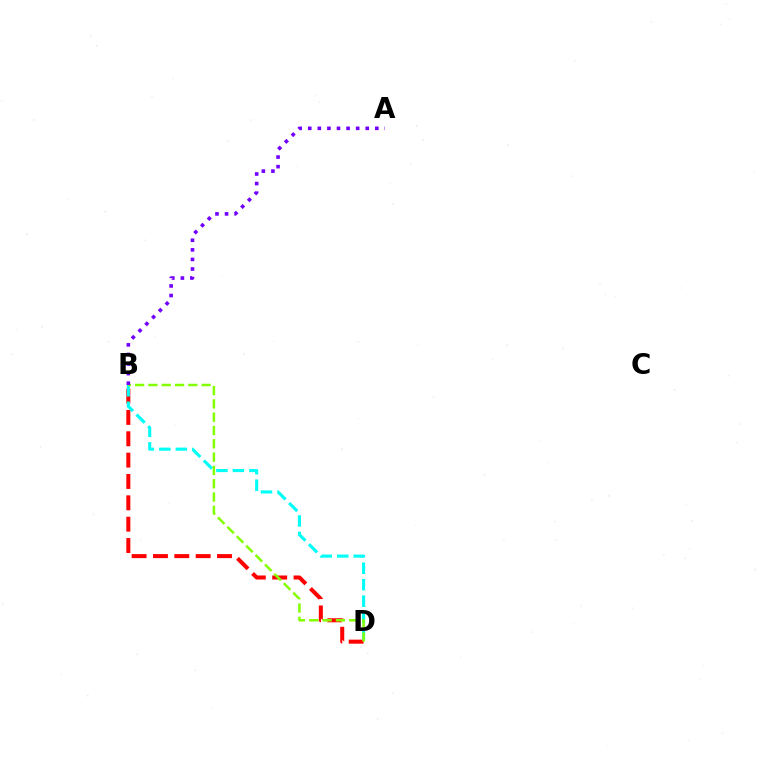{('B', 'D'): [{'color': '#ff0000', 'line_style': 'dashed', 'thickness': 2.9}, {'color': '#00fff6', 'line_style': 'dashed', 'thickness': 2.24}, {'color': '#84ff00', 'line_style': 'dashed', 'thickness': 1.81}], ('A', 'B'): [{'color': '#7200ff', 'line_style': 'dotted', 'thickness': 2.6}]}